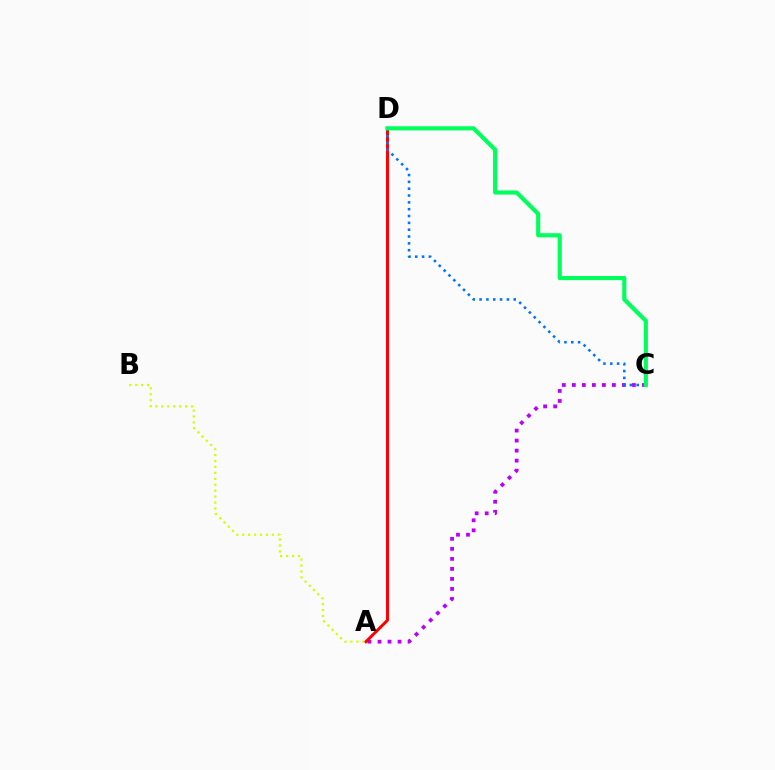{('A', 'C'): [{'color': '#b900ff', 'line_style': 'dotted', 'thickness': 2.72}], ('A', 'D'): [{'color': '#ff0000', 'line_style': 'solid', 'thickness': 2.14}], ('A', 'B'): [{'color': '#d1ff00', 'line_style': 'dotted', 'thickness': 1.61}], ('C', 'D'): [{'color': '#0074ff', 'line_style': 'dotted', 'thickness': 1.86}, {'color': '#00ff5c', 'line_style': 'solid', 'thickness': 2.98}]}